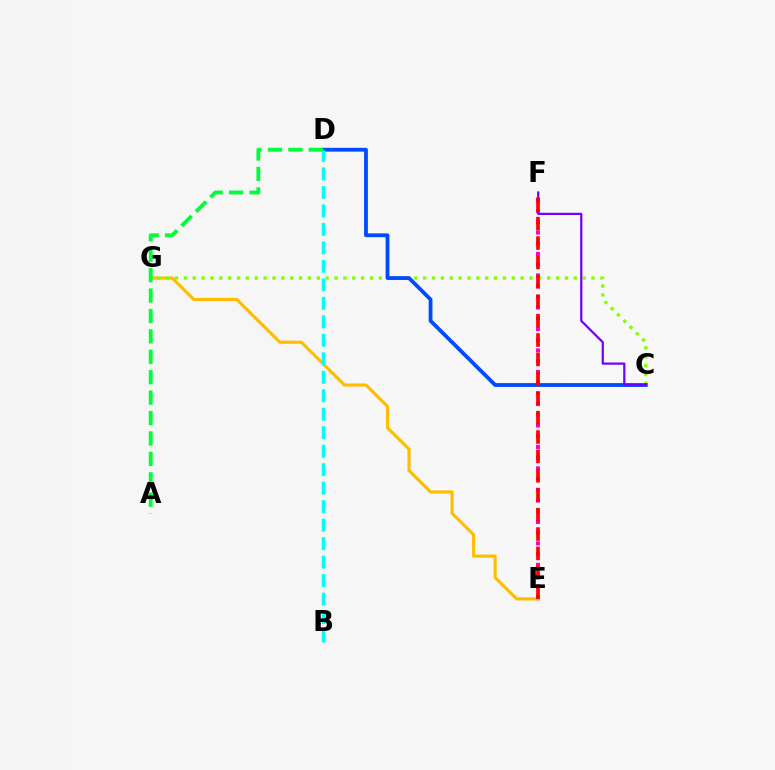{('E', 'G'): [{'color': '#ffbd00', 'line_style': 'solid', 'thickness': 2.25}], ('E', 'F'): [{'color': '#ff00cf', 'line_style': 'dotted', 'thickness': 2.91}, {'color': '#ff0000', 'line_style': 'dashed', 'thickness': 2.64}], ('C', 'G'): [{'color': '#84ff00', 'line_style': 'dotted', 'thickness': 2.41}], ('C', 'D'): [{'color': '#004bff', 'line_style': 'solid', 'thickness': 2.74}], ('A', 'D'): [{'color': '#00ff39', 'line_style': 'dashed', 'thickness': 2.77}], ('C', 'F'): [{'color': '#7200ff', 'line_style': 'solid', 'thickness': 1.6}], ('B', 'D'): [{'color': '#00fff6', 'line_style': 'dashed', 'thickness': 2.51}]}